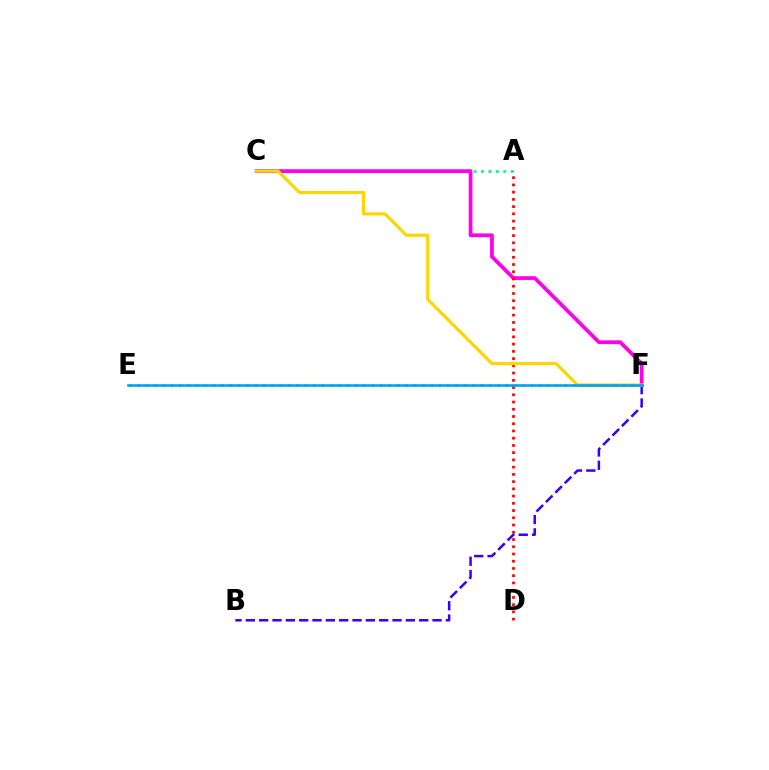{('A', 'C'): [{'color': '#00ff86', 'line_style': 'dotted', 'thickness': 2.01}], ('B', 'F'): [{'color': '#3700ff', 'line_style': 'dashed', 'thickness': 1.81}], ('C', 'F'): [{'color': '#ff00ed', 'line_style': 'solid', 'thickness': 2.69}, {'color': '#ffd500', 'line_style': 'solid', 'thickness': 2.25}], ('A', 'D'): [{'color': '#ff0000', 'line_style': 'dotted', 'thickness': 1.97}], ('E', 'F'): [{'color': '#4fff00', 'line_style': 'dotted', 'thickness': 2.27}, {'color': '#009eff', 'line_style': 'solid', 'thickness': 1.84}]}